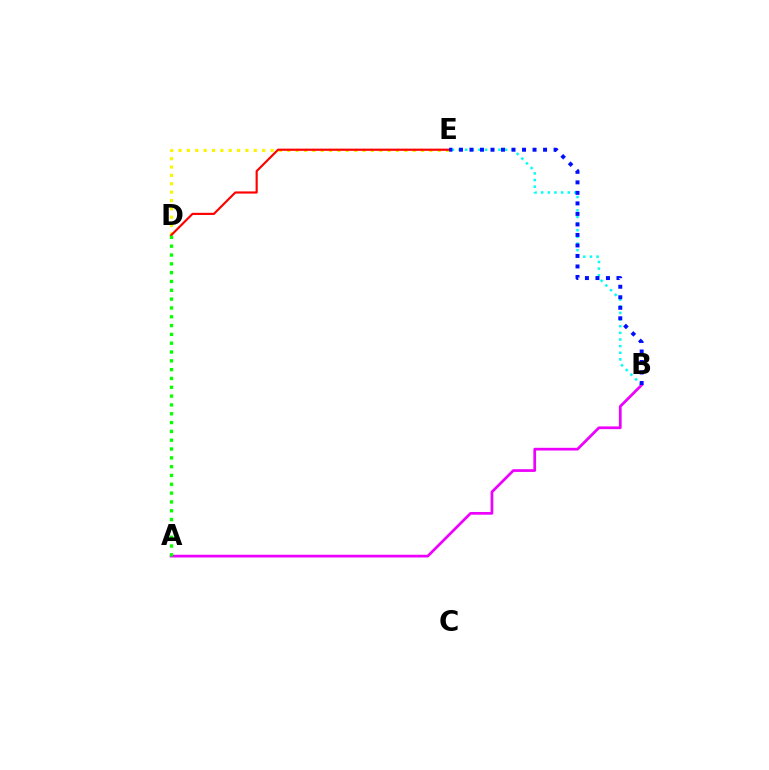{('B', 'E'): [{'color': '#00fff6', 'line_style': 'dotted', 'thickness': 1.8}, {'color': '#0010ff', 'line_style': 'dotted', 'thickness': 2.86}], ('D', 'E'): [{'color': '#fcf500', 'line_style': 'dotted', 'thickness': 2.27}, {'color': '#ff0000', 'line_style': 'solid', 'thickness': 1.55}], ('A', 'B'): [{'color': '#ee00ff', 'line_style': 'solid', 'thickness': 1.96}], ('A', 'D'): [{'color': '#08ff00', 'line_style': 'dotted', 'thickness': 2.4}]}